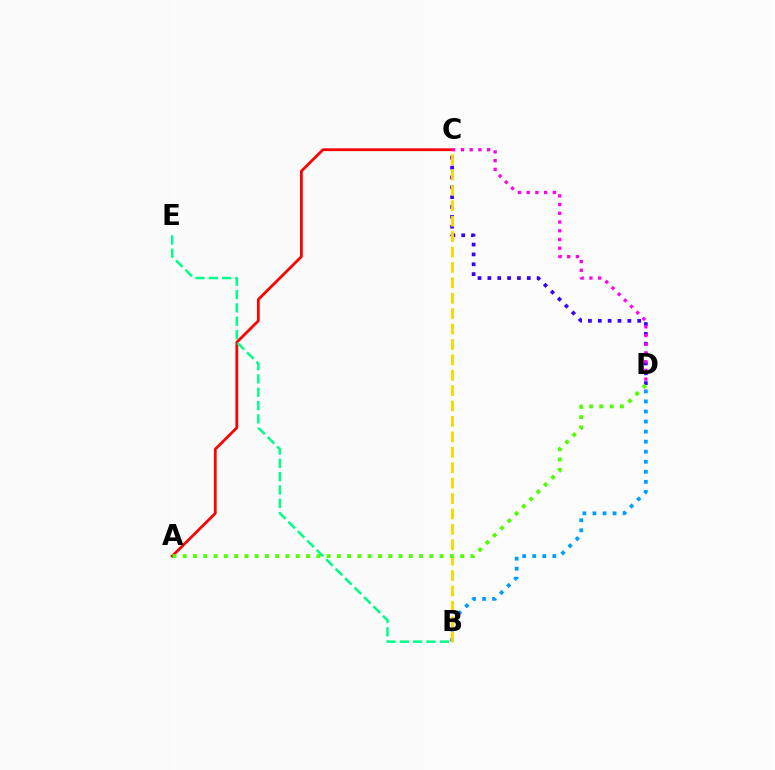{('A', 'C'): [{'color': '#ff0000', 'line_style': 'solid', 'thickness': 2.0}], ('B', 'D'): [{'color': '#009eff', 'line_style': 'dotted', 'thickness': 2.73}], ('C', 'D'): [{'color': '#3700ff', 'line_style': 'dotted', 'thickness': 2.68}, {'color': '#ff00ed', 'line_style': 'dotted', 'thickness': 2.37}], ('B', 'C'): [{'color': '#ffd500', 'line_style': 'dashed', 'thickness': 2.09}], ('A', 'D'): [{'color': '#4fff00', 'line_style': 'dotted', 'thickness': 2.79}], ('B', 'E'): [{'color': '#00ff86', 'line_style': 'dashed', 'thickness': 1.81}]}